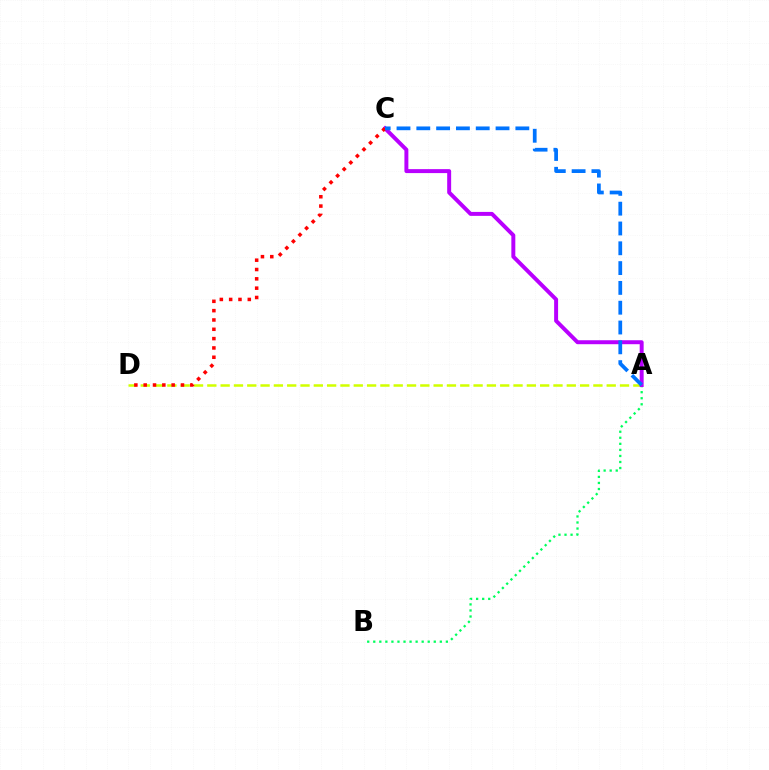{('A', 'B'): [{'color': '#00ff5c', 'line_style': 'dotted', 'thickness': 1.64}], ('A', 'D'): [{'color': '#d1ff00', 'line_style': 'dashed', 'thickness': 1.81}], ('A', 'C'): [{'color': '#b900ff', 'line_style': 'solid', 'thickness': 2.85}, {'color': '#0074ff', 'line_style': 'dashed', 'thickness': 2.69}], ('C', 'D'): [{'color': '#ff0000', 'line_style': 'dotted', 'thickness': 2.53}]}